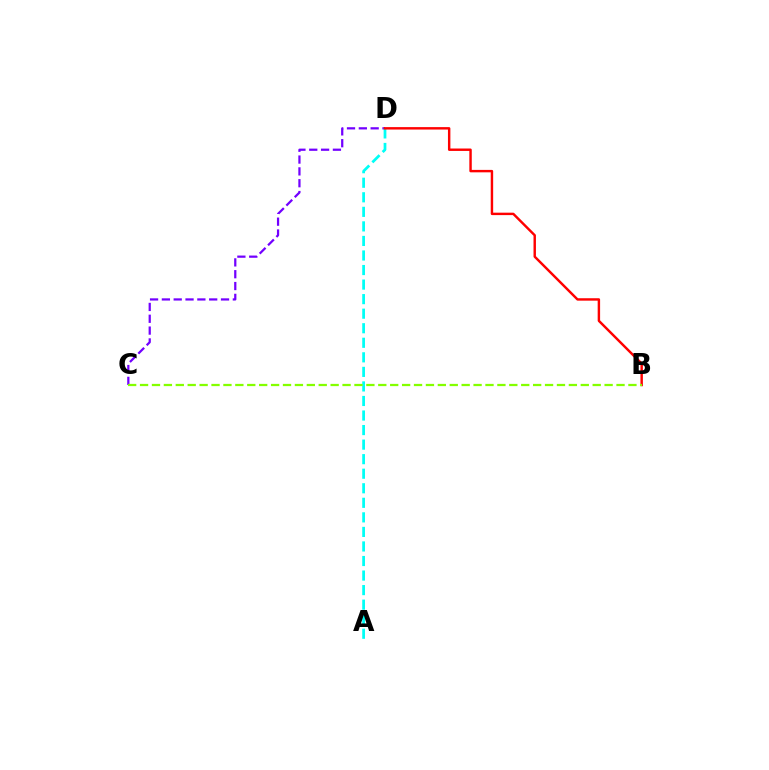{('C', 'D'): [{'color': '#7200ff', 'line_style': 'dashed', 'thickness': 1.61}], ('A', 'D'): [{'color': '#00fff6', 'line_style': 'dashed', 'thickness': 1.98}], ('B', 'D'): [{'color': '#ff0000', 'line_style': 'solid', 'thickness': 1.75}], ('B', 'C'): [{'color': '#84ff00', 'line_style': 'dashed', 'thickness': 1.62}]}